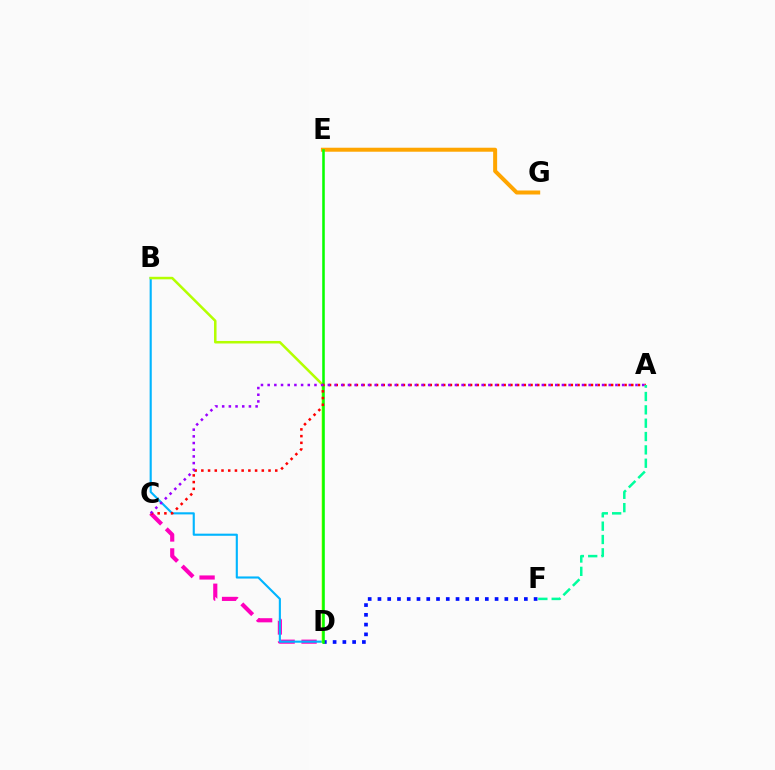{('C', 'D'): [{'color': '#ff00bd', 'line_style': 'dashed', 'thickness': 2.98}], ('B', 'D'): [{'color': '#00b5ff', 'line_style': 'solid', 'thickness': 1.53}, {'color': '#b3ff00', 'line_style': 'solid', 'thickness': 1.82}], ('E', 'G'): [{'color': '#ffa500', 'line_style': 'solid', 'thickness': 2.88}], ('D', 'F'): [{'color': '#0010ff', 'line_style': 'dotted', 'thickness': 2.65}], ('D', 'E'): [{'color': '#08ff00', 'line_style': 'solid', 'thickness': 1.84}], ('A', 'C'): [{'color': '#ff0000', 'line_style': 'dotted', 'thickness': 1.82}, {'color': '#9b00ff', 'line_style': 'dotted', 'thickness': 1.82}], ('A', 'F'): [{'color': '#00ff9d', 'line_style': 'dashed', 'thickness': 1.81}]}